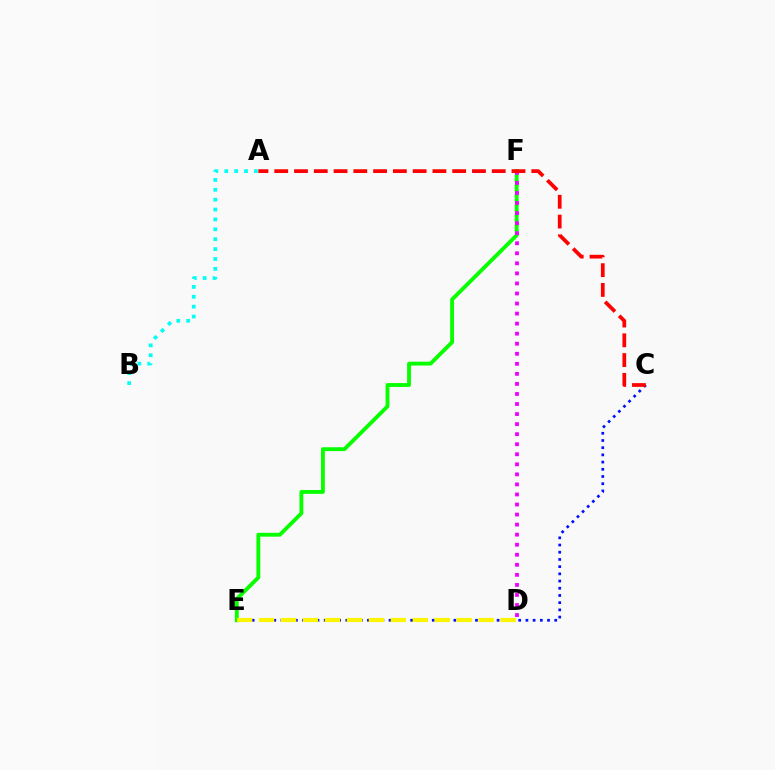{('E', 'F'): [{'color': '#08ff00', 'line_style': 'solid', 'thickness': 2.77}], ('D', 'F'): [{'color': '#ee00ff', 'line_style': 'dotted', 'thickness': 2.73}], ('C', 'E'): [{'color': '#0010ff', 'line_style': 'dotted', 'thickness': 1.96}], ('D', 'E'): [{'color': '#fcf500', 'line_style': 'dashed', 'thickness': 2.98}], ('A', 'C'): [{'color': '#ff0000', 'line_style': 'dashed', 'thickness': 2.69}], ('A', 'B'): [{'color': '#00fff6', 'line_style': 'dotted', 'thickness': 2.69}]}